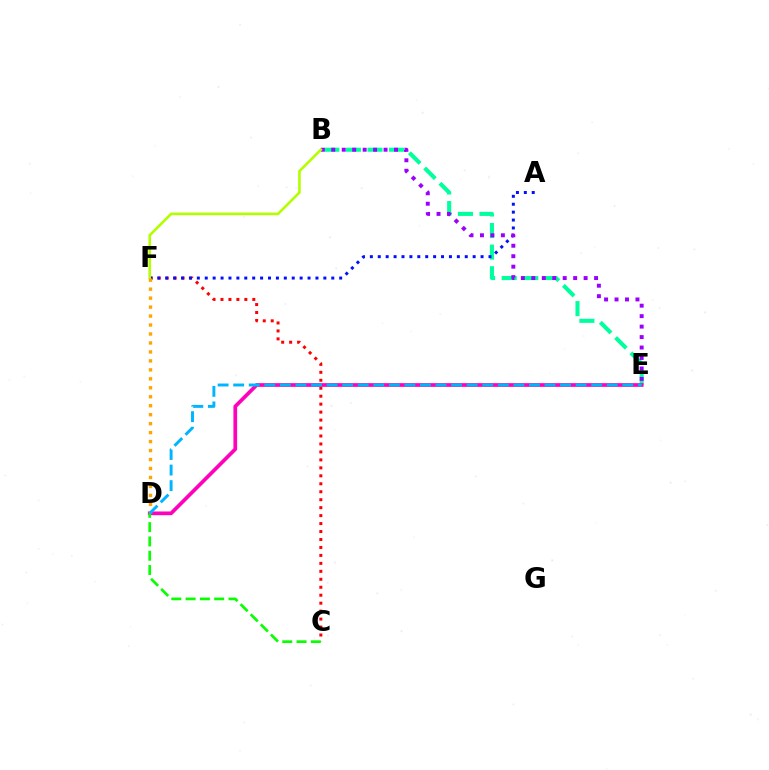{('B', 'E'): [{'color': '#00ff9d', 'line_style': 'dashed', 'thickness': 2.93}, {'color': '#9b00ff', 'line_style': 'dotted', 'thickness': 2.84}], ('C', 'F'): [{'color': '#ff0000', 'line_style': 'dotted', 'thickness': 2.16}], ('A', 'F'): [{'color': '#0010ff', 'line_style': 'dotted', 'thickness': 2.15}], ('D', 'E'): [{'color': '#ff00bd', 'line_style': 'solid', 'thickness': 2.67}, {'color': '#00b5ff', 'line_style': 'dashed', 'thickness': 2.11}], ('B', 'F'): [{'color': '#b3ff00', 'line_style': 'solid', 'thickness': 1.88}], ('D', 'F'): [{'color': '#ffa500', 'line_style': 'dotted', 'thickness': 2.44}], ('C', 'D'): [{'color': '#08ff00', 'line_style': 'dashed', 'thickness': 1.94}]}